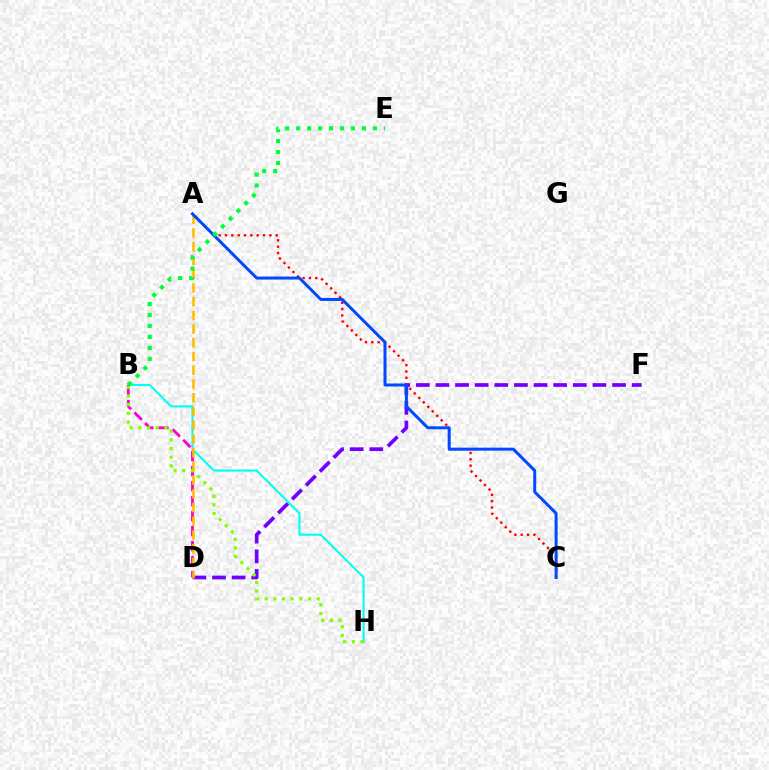{('B', 'H'): [{'color': '#00fff6', 'line_style': 'solid', 'thickness': 1.51}, {'color': '#84ff00', 'line_style': 'dotted', 'thickness': 2.35}], ('B', 'D'): [{'color': '#ff00cf', 'line_style': 'dashed', 'thickness': 2.04}], ('D', 'F'): [{'color': '#7200ff', 'line_style': 'dashed', 'thickness': 2.67}], ('A', 'C'): [{'color': '#ff0000', 'line_style': 'dotted', 'thickness': 1.72}, {'color': '#004bff', 'line_style': 'solid', 'thickness': 2.16}], ('A', 'D'): [{'color': '#ffbd00', 'line_style': 'dashed', 'thickness': 1.86}], ('B', 'E'): [{'color': '#00ff39', 'line_style': 'dotted', 'thickness': 2.98}]}